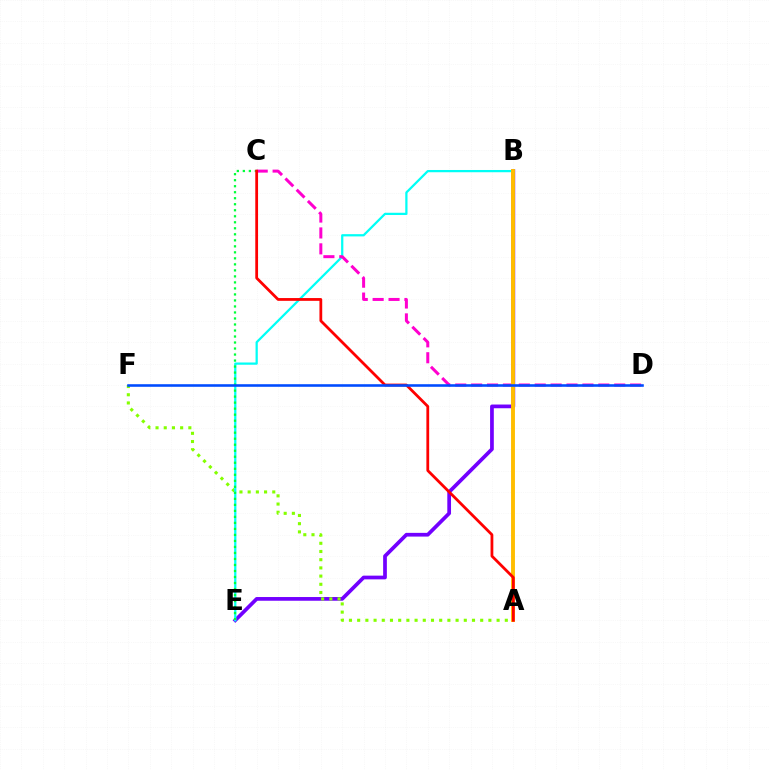{('B', 'E'): [{'color': '#7200ff', 'line_style': 'solid', 'thickness': 2.68}, {'color': '#00fff6', 'line_style': 'solid', 'thickness': 1.62}], ('A', 'F'): [{'color': '#84ff00', 'line_style': 'dotted', 'thickness': 2.23}], ('C', 'D'): [{'color': '#ff00cf', 'line_style': 'dashed', 'thickness': 2.16}], ('A', 'B'): [{'color': '#ffbd00', 'line_style': 'solid', 'thickness': 2.81}], ('C', 'E'): [{'color': '#00ff39', 'line_style': 'dotted', 'thickness': 1.63}], ('A', 'C'): [{'color': '#ff0000', 'line_style': 'solid', 'thickness': 2.0}], ('D', 'F'): [{'color': '#004bff', 'line_style': 'solid', 'thickness': 1.86}]}